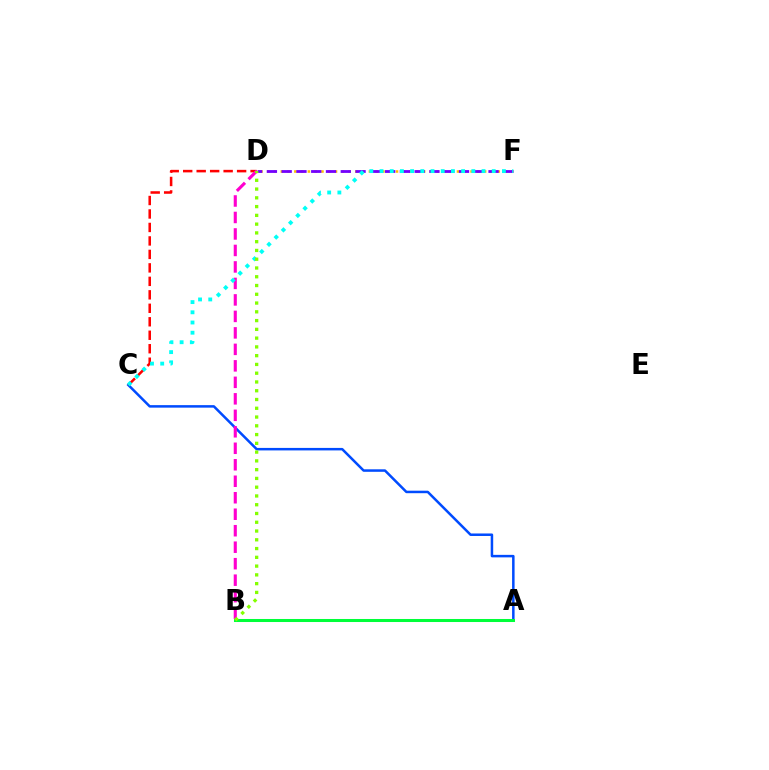{('A', 'C'): [{'color': '#004bff', 'line_style': 'solid', 'thickness': 1.8}], ('D', 'F'): [{'color': '#ffbd00', 'line_style': 'dotted', 'thickness': 1.84}, {'color': '#7200ff', 'line_style': 'dashed', 'thickness': 2.01}], ('A', 'B'): [{'color': '#00ff39', 'line_style': 'solid', 'thickness': 2.18}], ('C', 'D'): [{'color': '#ff0000', 'line_style': 'dashed', 'thickness': 1.83}], ('B', 'D'): [{'color': '#ff00cf', 'line_style': 'dashed', 'thickness': 2.24}, {'color': '#84ff00', 'line_style': 'dotted', 'thickness': 2.38}], ('C', 'F'): [{'color': '#00fff6', 'line_style': 'dotted', 'thickness': 2.77}]}